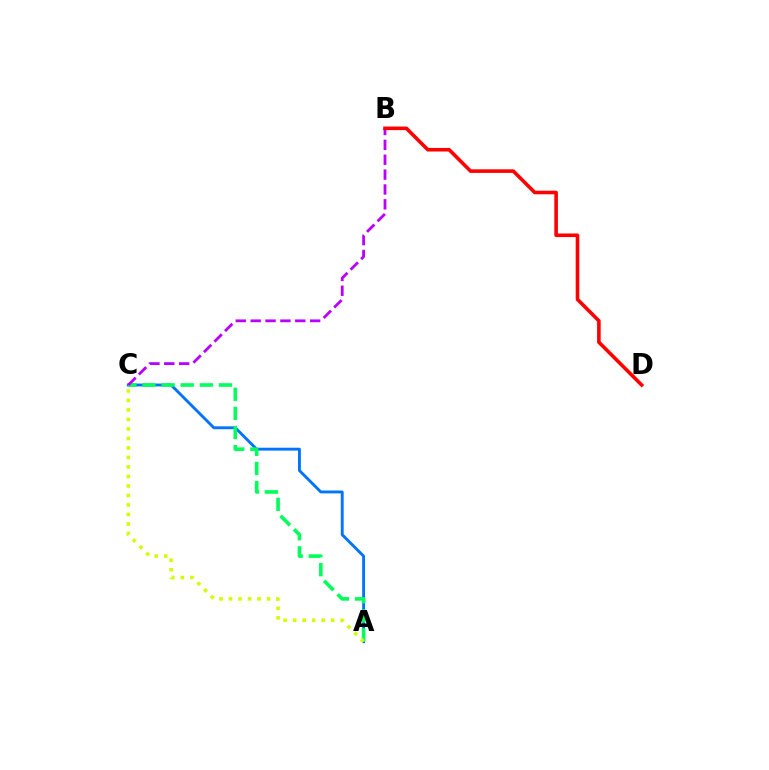{('A', 'C'): [{'color': '#0074ff', 'line_style': 'solid', 'thickness': 2.07}, {'color': '#00ff5c', 'line_style': 'dashed', 'thickness': 2.6}, {'color': '#d1ff00', 'line_style': 'dotted', 'thickness': 2.58}], ('B', 'C'): [{'color': '#b900ff', 'line_style': 'dashed', 'thickness': 2.02}], ('B', 'D'): [{'color': '#ff0000', 'line_style': 'solid', 'thickness': 2.59}]}